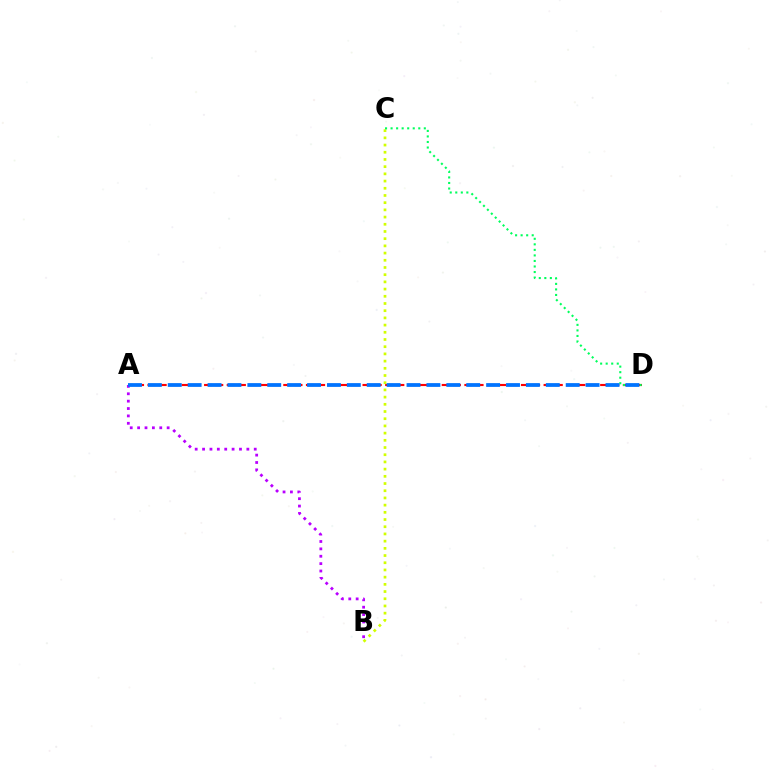{('A', 'D'): [{'color': '#ff0000', 'line_style': 'dashed', 'thickness': 1.54}, {'color': '#0074ff', 'line_style': 'dashed', 'thickness': 2.7}], ('B', 'C'): [{'color': '#d1ff00', 'line_style': 'dotted', 'thickness': 1.96}], ('A', 'B'): [{'color': '#b900ff', 'line_style': 'dotted', 'thickness': 2.01}], ('C', 'D'): [{'color': '#00ff5c', 'line_style': 'dotted', 'thickness': 1.5}]}